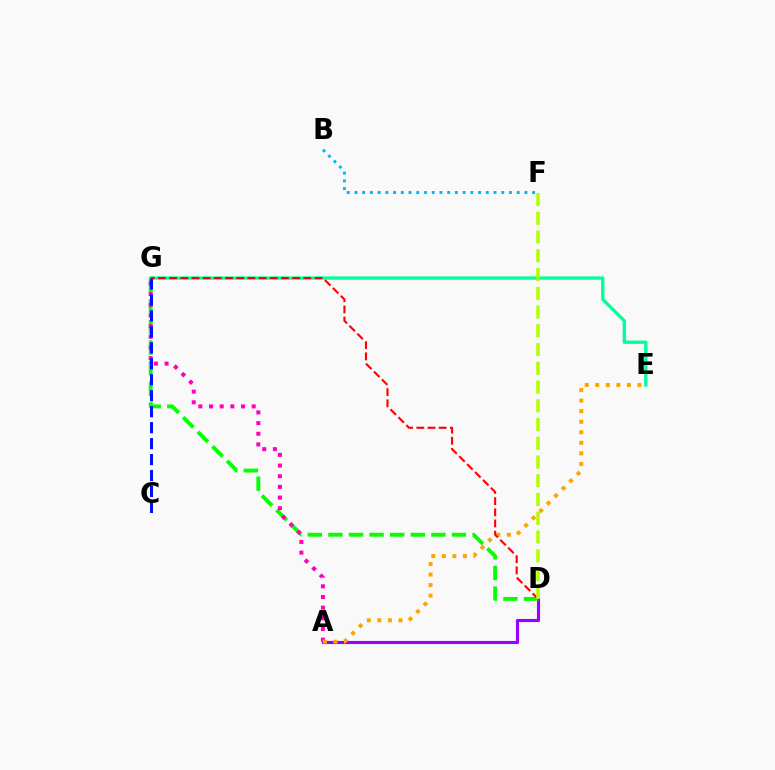{('A', 'D'): [{'color': '#9b00ff', 'line_style': 'solid', 'thickness': 2.25}], ('D', 'G'): [{'color': '#08ff00', 'line_style': 'dashed', 'thickness': 2.8}, {'color': '#ff0000', 'line_style': 'dashed', 'thickness': 1.52}], ('A', 'G'): [{'color': '#ff00bd', 'line_style': 'dotted', 'thickness': 2.9}], ('E', 'G'): [{'color': '#00ff9d', 'line_style': 'solid', 'thickness': 2.4}], ('C', 'G'): [{'color': '#0010ff', 'line_style': 'dashed', 'thickness': 2.17}], ('B', 'F'): [{'color': '#00b5ff', 'line_style': 'dotted', 'thickness': 2.1}], ('A', 'E'): [{'color': '#ffa500', 'line_style': 'dotted', 'thickness': 2.87}], ('D', 'F'): [{'color': '#b3ff00', 'line_style': 'dashed', 'thickness': 2.55}]}